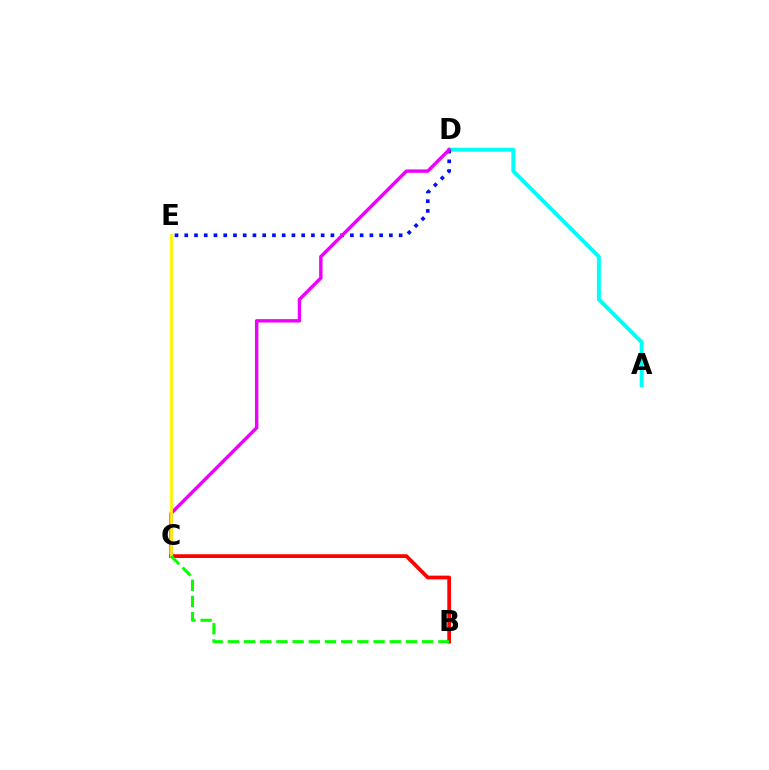{('A', 'D'): [{'color': '#00fff6', 'line_style': 'solid', 'thickness': 2.84}], ('B', 'C'): [{'color': '#ff0000', 'line_style': 'solid', 'thickness': 2.69}, {'color': '#08ff00', 'line_style': 'dashed', 'thickness': 2.2}], ('D', 'E'): [{'color': '#0010ff', 'line_style': 'dotted', 'thickness': 2.65}], ('C', 'D'): [{'color': '#ee00ff', 'line_style': 'solid', 'thickness': 2.45}], ('C', 'E'): [{'color': '#fcf500', 'line_style': 'solid', 'thickness': 2.0}]}